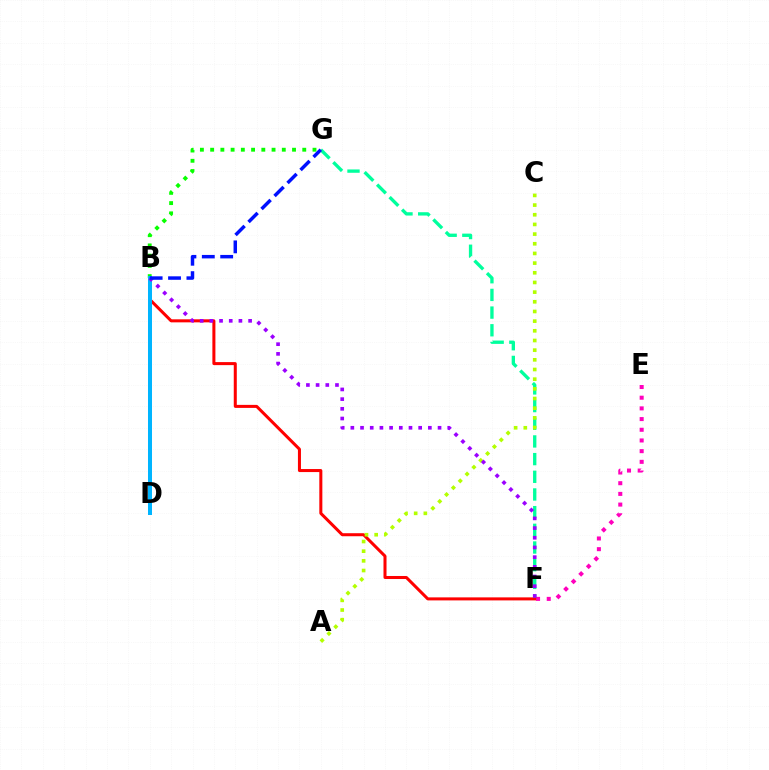{('F', 'G'): [{'color': '#00ff9d', 'line_style': 'dashed', 'thickness': 2.4}], ('B', 'G'): [{'color': '#08ff00', 'line_style': 'dotted', 'thickness': 2.78}, {'color': '#0010ff', 'line_style': 'dashed', 'thickness': 2.5}], ('E', 'F'): [{'color': '#ff00bd', 'line_style': 'dotted', 'thickness': 2.9}], ('B', 'F'): [{'color': '#ff0000', 'line_style': 'solid', 'thickness': 2.18}, {'color': '#9b00ff', 'line_style': 'dotted', 'thickness': 2.63}], ('B', 'D'): [{'color': '#ffa500', 'line_style': 'solid', 'thickness': 1.78}, {'color': '#00b5ff', 'line_style': 'solid', 'thickness': 2.89}], ('A', 'C'): [{'color': '#b3ff00', 'line_style': 'dotted', 'thickness': 2.63}]}